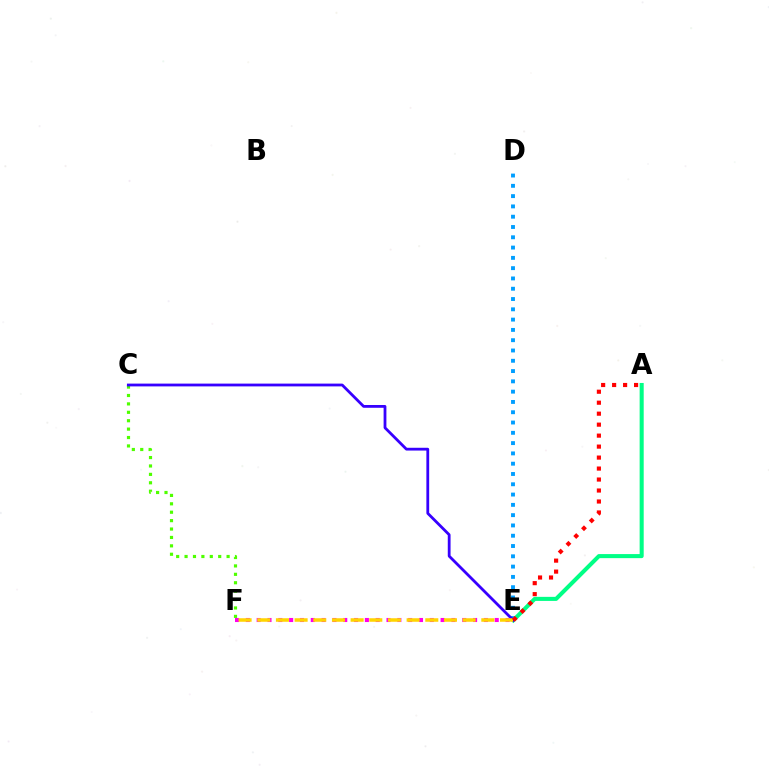{('D', 'E'): [{'color': '#009eff', 'line_style': 'dotted', 'thickness': 2.8}], ('C', 'F'): [{'color': '#4fff00', 'line_style': 'dotted', 'thickness': 2.28}], ('A', 'E'): [{'color': '#00ff86', 'line_style': 'solid', 'thickness': 2.92}, {'color': '#ff0000', 'line_style': 'dotted', 'thickness': 2.98}], ('C', 'E'): [{'color': '#3700ff', 'line_style': 'solid', 'thickness': 2.01}], ('E', 'F'): [{'color': '#ff00ed', 'line_style': 'dotted', 'thickness': 2.94}, {'color': '#ffd500', 'line_style': 'dashed', 'thickness': 2.54}]}